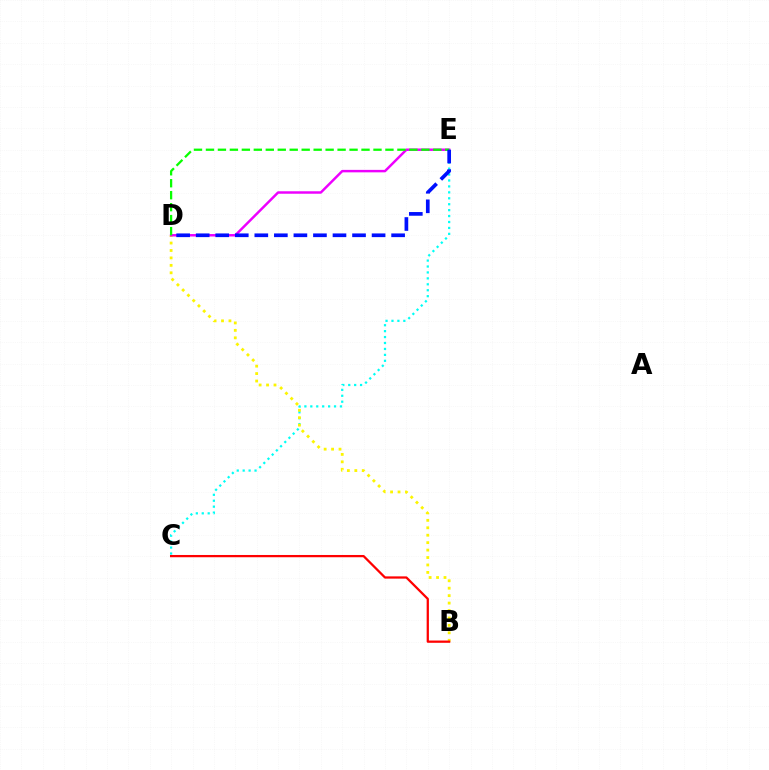{('C', 'E'): [{'color': '#00fff6', 'line_style': 'dotted', 'thickness': 1.61}], ('B', 'D'): [{'color': '#fcf500', 'line_style': 'dotted', 'thickness': 2.02}], ('D', 'E'): [{'color': '#ee00ff', 'line_style': 'solid', 'thickness': 1.78}, {'color': '#08ff00', 'line_style': 'dashed', 'thickness': 1.63}, {'color': '#0010ff', 'line_style': 'dashed', 'thickness': 2.65}], ('B', 'C'): [{'color': '#ff0000', 'line_style': 'solid', 'thickness': 1.63}]}